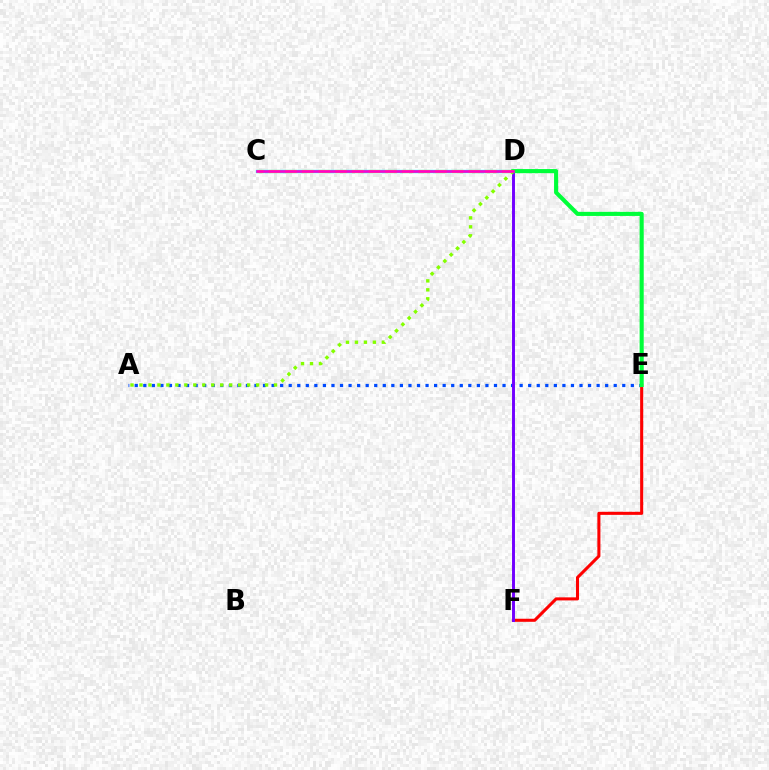{('A', 'E'): [{'color': '#004bff', 'line_style': 'dotted', 'thickness': 2.32}], ('E', 'F'): [{'color': '#ff0000', 'line_style': 'solid', 'thickness': 2.2}], ('C', 'D'): [{'color': '#00fff6', 'line_style': 'solid', 'thickness': 2.38}, {'color': '#ffbd00', 'line_style': 'dashed', 'thickness': 2.26}, {'color': '#ff00cf', 'line_style': 'solid', 'thickness': 1.9}], ('D', 'F'): [{'color': '#7200ff', 'line_style': 'solid', 'thickness': 2.11}], ('A', 'D'): [{'color': '#84ff00', 'line_style': 'dotted', 'thickness': 2.44}], ('D', 'E'): [{'color': '#00ff39', 'line_style': 'solid', 'thickness': 2.96}]}